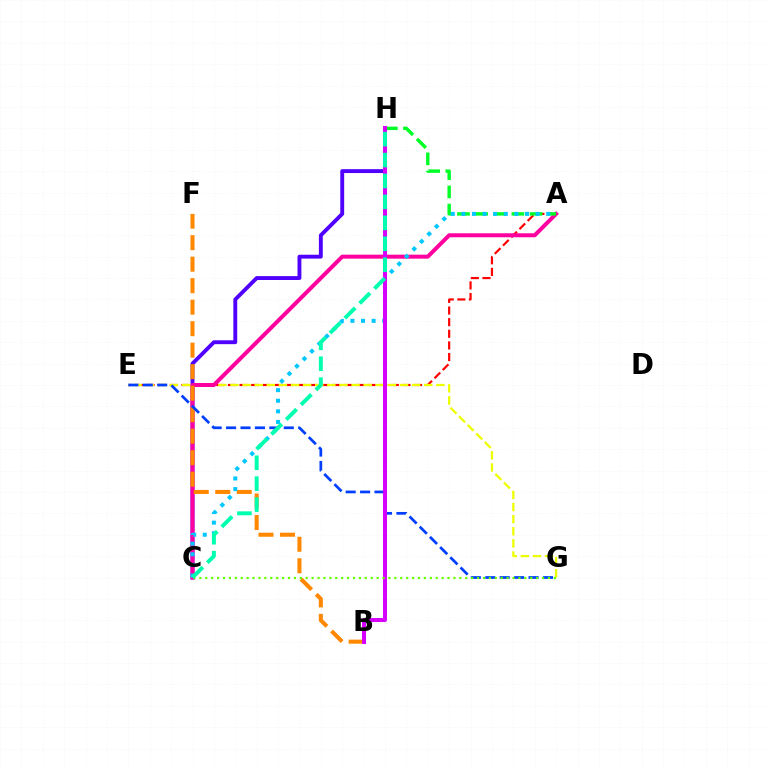{('A', 'E'): [{'color': '#ff0000', 'line_style': 'dashed', 'thickness': 1.58}], ('C', 'H'): [{'color': '#4f00ff', 'line_style': 'solid', 'thickness': 2.79}, {'color': '#00ffaf', 'line_style': 'dashed', 'thickness': 2.84}], ('E', 'G'): [{'color': '#eeff00', 'line_style': 'dashed', 'thickness': 1.65}, {'color': '#003fff', 'line_style': 'dashed', 'thickness': 1.96}], ('A', 'C'): [{'color': '#ff00a0', 'line_style': 'solid', 'thickness': 2.88}, {'color': '#00c7ff', 'line_style': 'dotted', 'thickness': 2.88}], ('B', 'F'): [{'color': '#ff8800', 'line_style': 'dashed', 'thickness': 2.92}], ('A', 'H'): [{'color': '#00ff27', 'line_style': 'dashed', 'thickness': 2.46}], ('B', 'H'): [{'color': '#d600ff', 'line_style': 'solid', 'thickness': 2.91}], ('C', 'G'): [{'color': '#66ff00', 'line_style': 'dotted', 'thickness': 1.61}]}